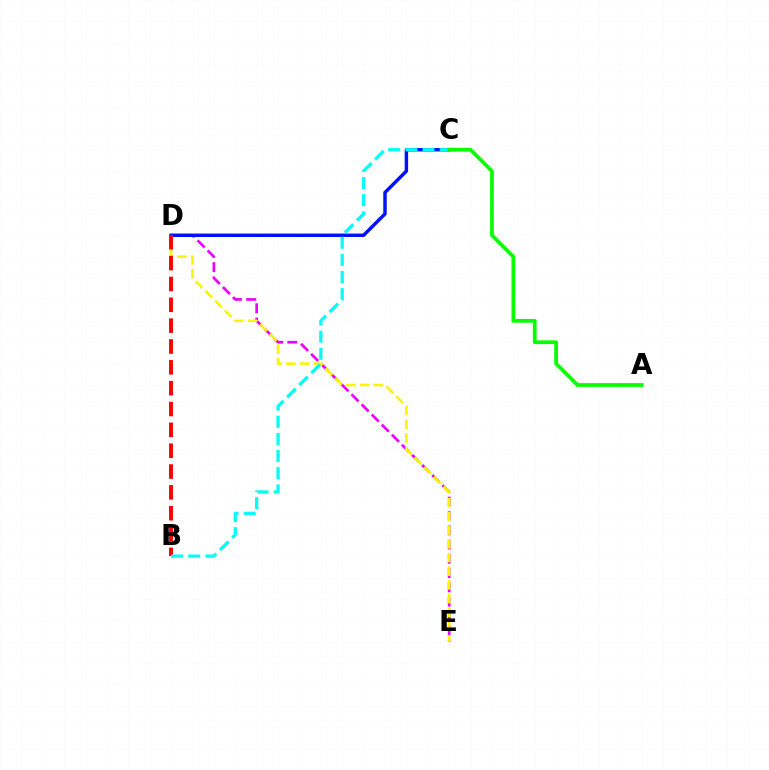{('D', 'E'): [{'color': '#ee00ff', 'line_style': 'dashed', 'thickness': 1.94}, {'color': '#fcf500', 'line_style': 'dashed', 'thickness': 1.86}], ('C', 'D'): [{'color': '#0010ff', 'line_style': 'solid', 'thickness': 2.48}], ('B', 'D'): [{'color': '#ff0000', 'line_style': 'dashed', 'thickness': 2.83}], ('B', 'C'): [{'color': '#00fff6', 'line_style': 'dashed', 'thickness': 2.33}], ('A', 'C'): [{'color': '#08ff00', 'line_style': 'solid', 'thickness': 2.7}]}